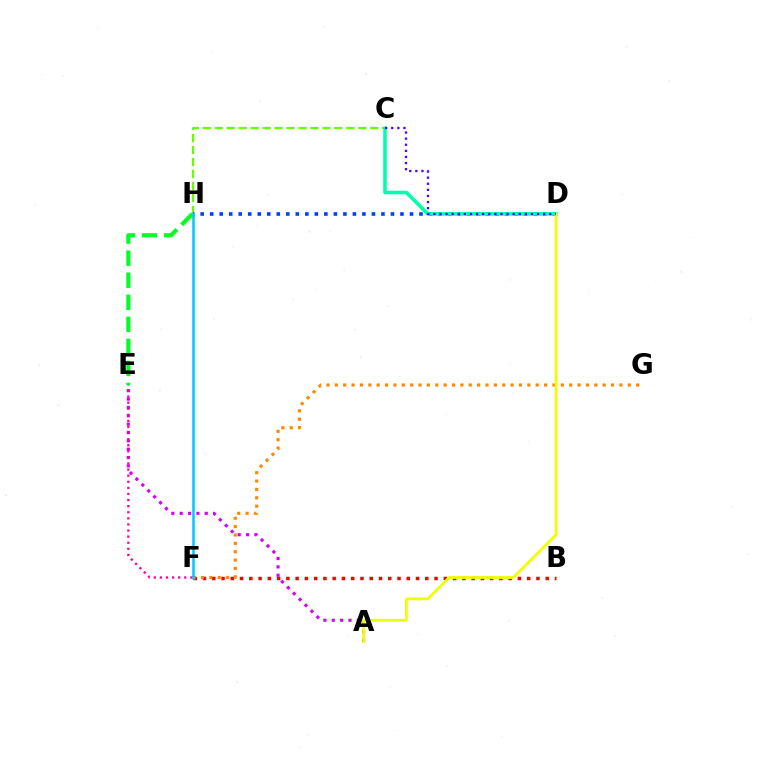{('A', 'E'): [{'color': '#d600ff', 'line_style': 'dotted', 'thickness': 2.27}], ('B', 'F'): [{'color': '#ff0000', 'line_style': 'dotted', 'thickness': 2.52}], ('F', 'G'): [{'color': '#ff8800', 'line_style': 'dotted', 'thickness': 2.27}], ('C', 'H'): [{'color': '#66ff00', 'line_style': 'dashed', 'thickness': 1.62}], ('D', 'H'): [{'color': '#003fff', 'line_style': 'dotted', 'thickness': 2.59}], ('E', 'H'): [{'color': '#00ff27', 'line_style': 'dashed', 'thickness': 3.0}], ('C', 'D'): [{'color': '#00ffaf', 'line_style': 'solid', 'thickness': 2.57}, {'color': '#4f00ff', 'line_style': 'dotted', 'thickness': 1.66}], ('E', 'F'): [{'color': '#ff00a0', 'line_style': 'dotted', 'thickness': 1.65}], ('A', 'D'): [{'color': '#eeff00', 'line_style': 'solid', 'thickness': 1.97}], ('F', 'H'): [{'color': '#00c7ff', 'line_style': 'solid', 'thickness': 1.82}]}